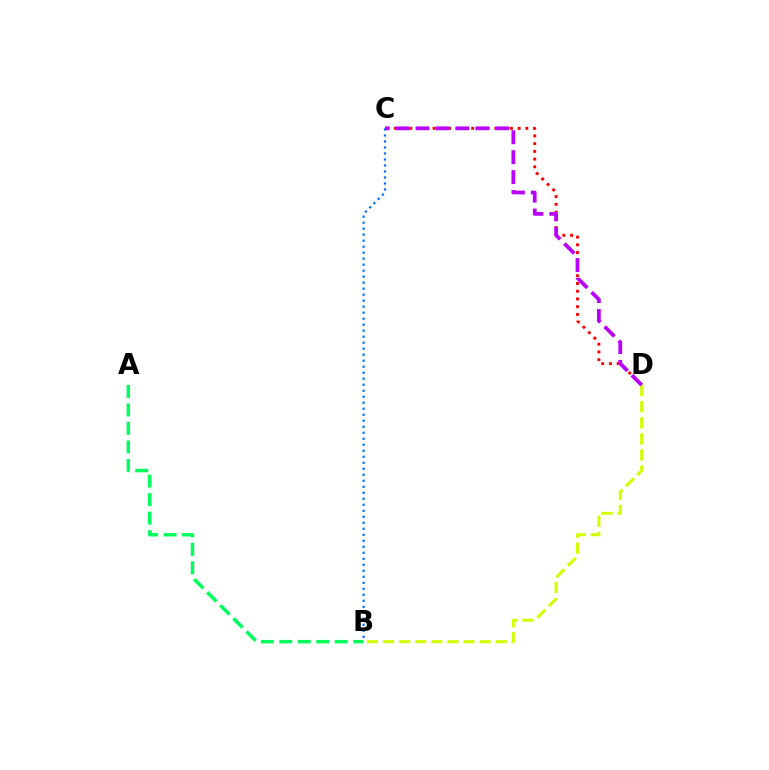{('C', 'D'): [{'color': '#ff0000', 'line_style': 'dotted', 'thickness': 2.1}, {'color': '#b900ff', 'line_style': 'dashed', 'thickness': 2.71}], ('B', 'D'): [{'color': '#d1ff00', 'line_style': 'dashed', 'thickness': 2.19}], ('B', 'C'): [{'color': '#0074ff', 'line_style': 'dotted', 'thickness': 1.63}], ('A', 'B'): [{'color': '#00ff5c', 'line_style': 'dashed', 'thickness': 2.51}]}